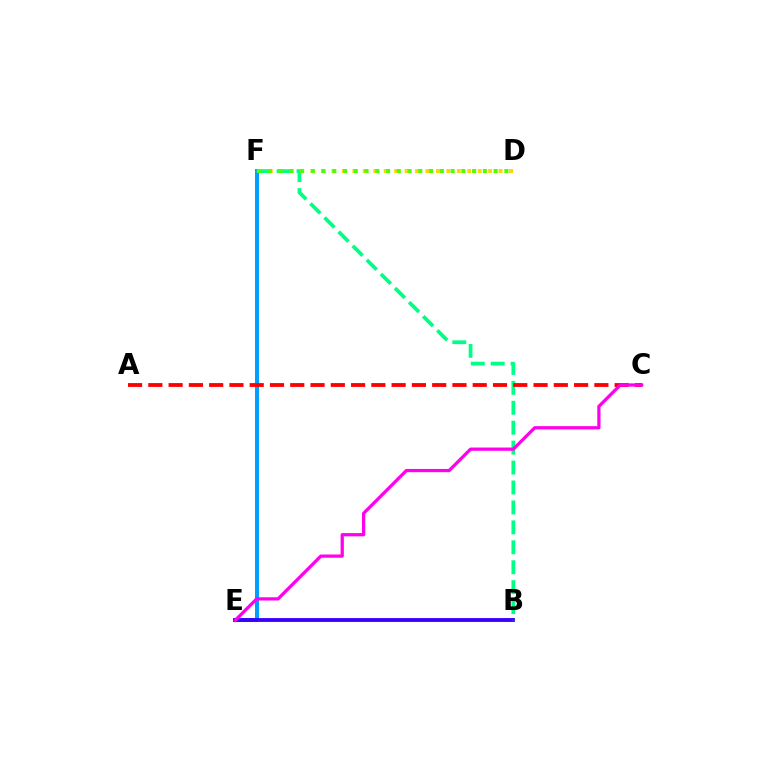{('D', 'F'): [{'color': '#ffd500', 'line_style': 'dotted', 'thickness': 2.84}, {'color': '#4fff00', 'line_style': 'dotted', 'thickness': 2.92}], ('E', 'F'): [{'color': '#009eff', 'line_style': 'solid', 'thickness': 2.87}], ('B', 'E'): [{'color': '#3700ff', 'line_style': 'solid', 'thickness': 2.77}], ('B', 'F'): [{'color': '#00ff86', 'line_style': 'dashed', 'thickness': 2.71}], ('A', 'C'): [{'color': '#ff0000', 'line_style': 'dashed', 'thickness': 2.75}], ('C', 'E'): [{'color': '#ff00ed', 'line_style': 'solid', 'thickness': 2.34}]}